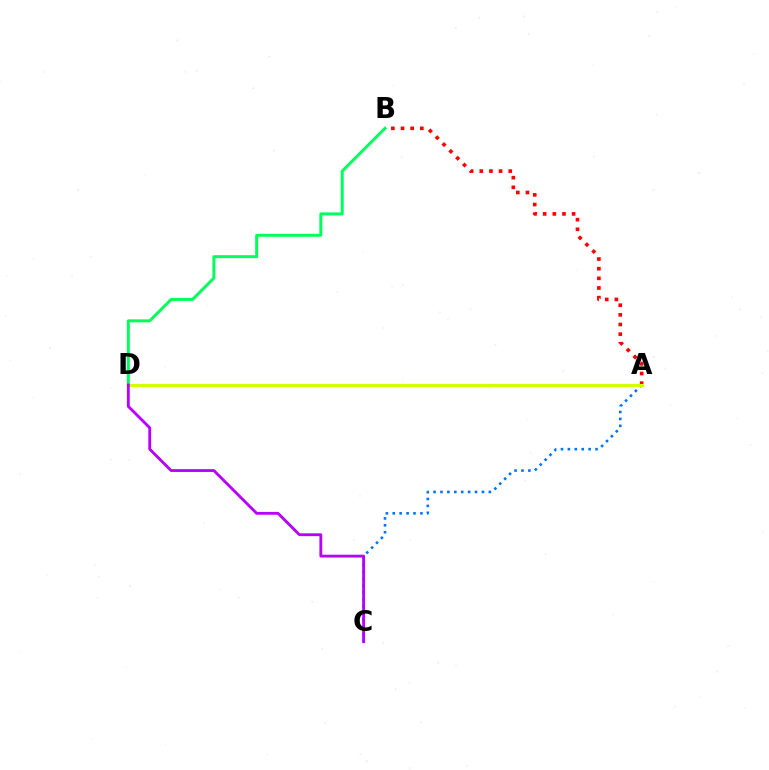{('A', 'C'): [{'color': '#0074ff', 'line_style': 'dotted', 'thickness': 1.88}], ('A', 'B'): [{'color': '#ff0000', 'line_style': 'dotted', 'thickness': 2.62}], ('A', 'D'): [{'color': '#d1ff00', 'line_style': 'solid', 'thickness': 2.25}], ('B', 'D'): [{'color': '#00ff5c', 'line_style': 'solid', 'thickness': 2.14}], ('C', 'D'): [{'color': '#b900ff', 'line_style': 'solid', 'thickness': 2.05}]}